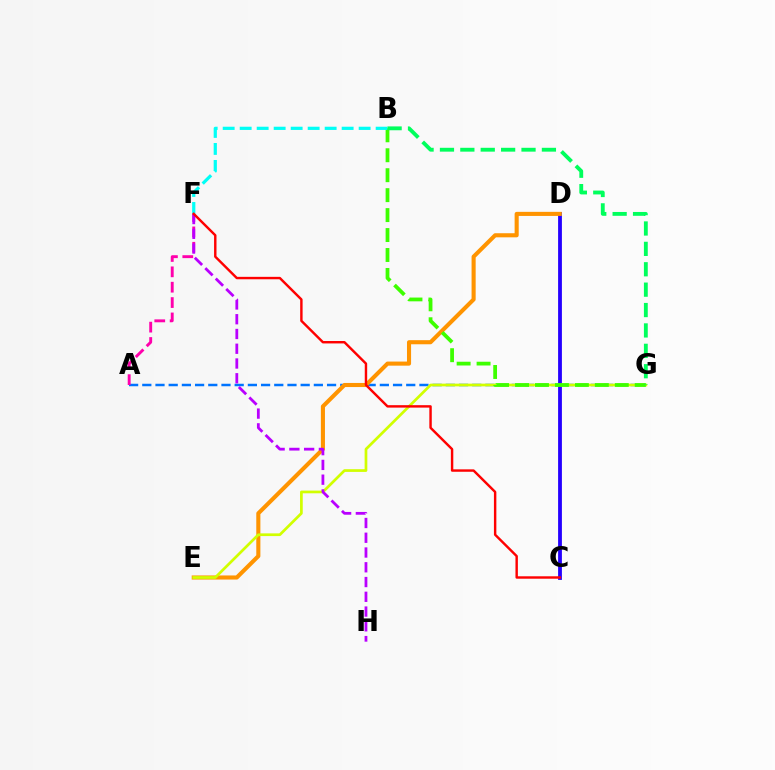{('C', 'D'): [{'color': '#2500ff', 'line_style': 'solid', 'thickness': 2.74}], ('A', 'G'): [{'color': '#0074ff', 'line_style': 'dashed', 'thickness': 1.79}], ('D', 'E'): [{'color': '#ff9400', 'line_style': 'solid', 'thickness': 2.95}], ('E', 'G'): [{'color': '#d1ff00', 'line_style': 'solid', 'thickness': 1.95}], ('A', 'F'): [{'color': '#ff00ac', 'line_style': 'dashed', 'thickness': 2.09}], ('B', 'G'): [{'color': '#3dff00', 'line_style': 'dashed', 'thickness': 2.71}, {'color': '#00ff5c', 'line_style': 'dashed', 'thickness': 2.77}], ('F', 'H'): [{'color': '#b900ff', 'line_style': 'dashed', 'thickness': 2.01}], ('B', 'F'): [{'color': '#00fff6', 'line_style': 'dashed', 'thickness': 2.31}], ('C', 'F'): [{'color': '#ff0000', 'line_style': 'solid', 'thickness': 1.75}]}